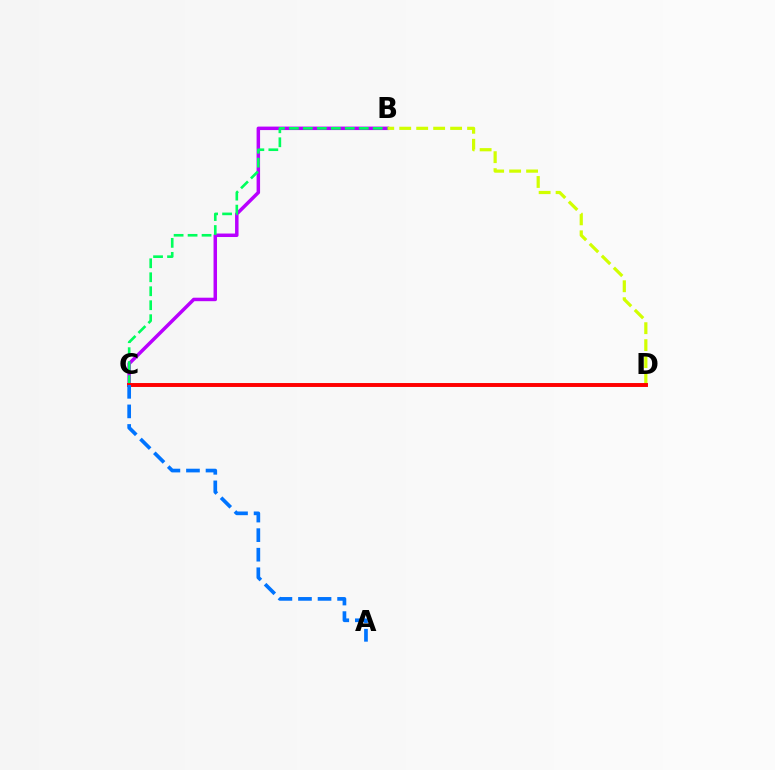{('B', 'C'): [{'color': '#b900ff', 'line_style': 'solid', 'thickness': 2.51}, {'color': '#00ff5c', 'line_style': 'dashed', 'thickness': 1.9}], ('B', 'D'): [{'color': '#d1ff00', 'line_style': 'dashed', 'thickness': 2.3}], ('C', 'D'): [{'color': '#ff0000', 'line_style': 'solid', 'thickness': 2.83}], ('A', 'C'): [{'color': '#0074ff', 'line_style': 'dashed', 'thickness': 2.66}]}